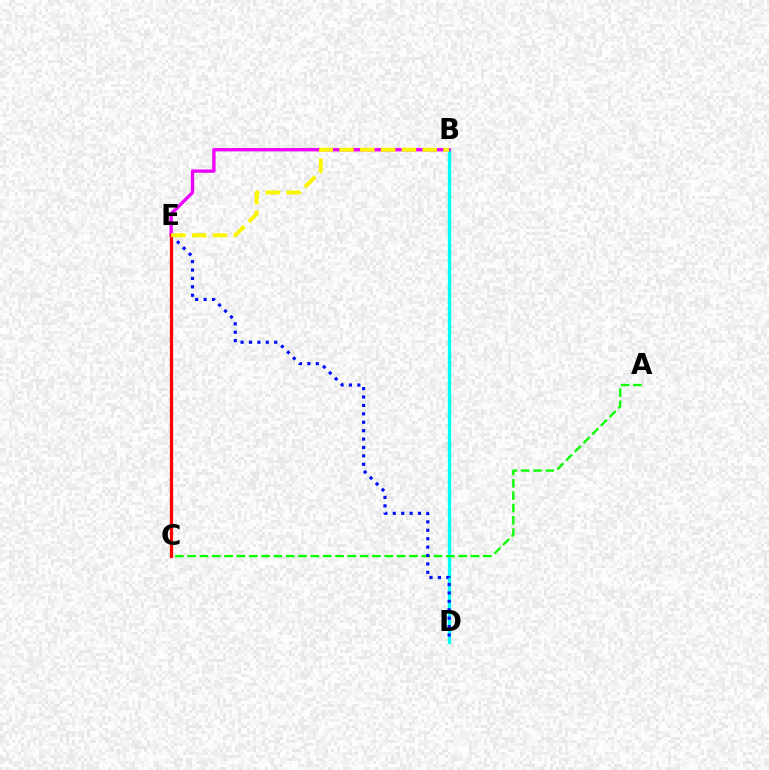{('B', 'D'): [{'color': '#00fff6', 'line_style': 'solid', 'thickness': 2.41}], ('A', 'C'): [{'color': '#08ff00', 'line_style': 'dashed', 'thickness': 1.67}], ('D', 'E'): [{'color': '#0010ff', 'line_style': 'dotted', 'thickness': 2.28}], ('B', 'E'): [{'color': '#ee00ff', 'line_style': 'solid', 'thickness': 2.41}, {'color': '#fcf500', 'line_style': 'dashed', 'thickness': 2.82}], ('C', 'E'): [{'color': '#ff0000', 'line_style': 'solid', 'thickness': 2.34}]}